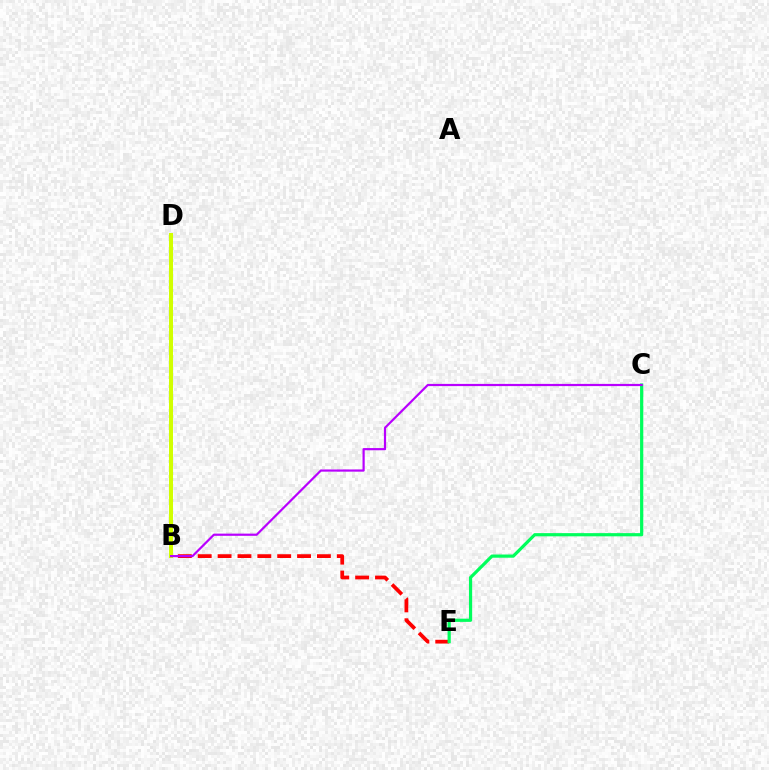{('B', 'E'): [{'color': '#ff0000', 'line_style': 'dashed', 'thickness': 2.7}], ('B', 'D'): [{'color': '#0074ff', 'line_style': 'dotted', 'thickness': 1.61}, {'color': '#d1ff00', 'line_style': 'solid', 'thickness': 2.89}], ('C', 'E'): [{'color': '#00ff5c', 'line_style': 'solid', 'thickness': 2.3}], ('B', 'C'): [{'color': '#b900ff', 'line_style': 'solid', 'thickness': 1.58}]}